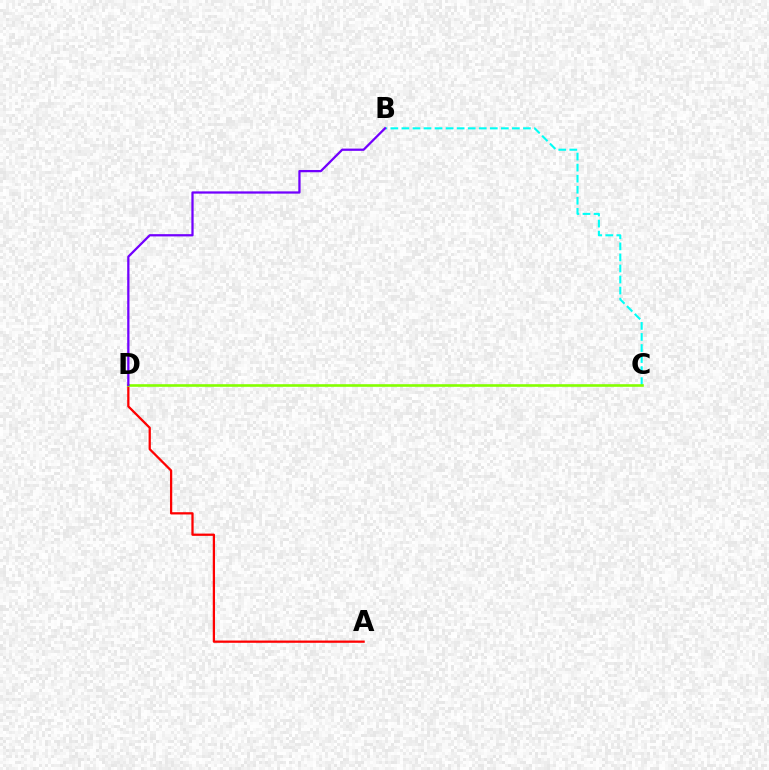{('A', 'D'): [{'color': '#ff0000', 'line_style': 'solid', 'thickness': 1.63}], ('B', 'C'): [{'color': '#00fff6', 'line_style': 'dashed', 'thickness': 1.5}], ('C', 'D'): [{'color': '#84ff00', 'line_style': 'solid', 'thickness': 1.88}], ('B', 'D'): [{'color': '#7200ff', 'line_style': 'solid', 'thickness': 1.63}]}